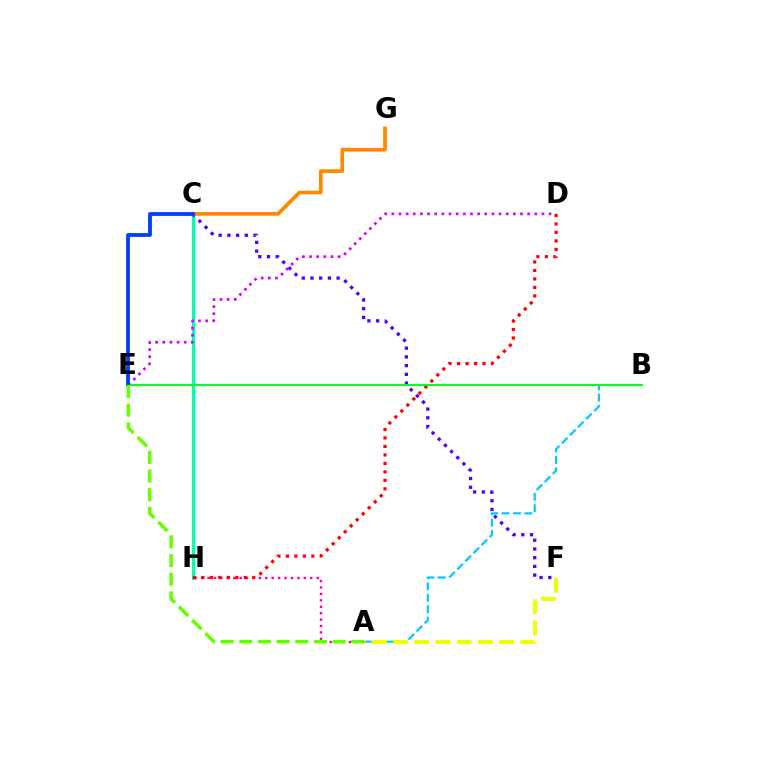{('C', 'H'): [{'color': '#00ffaf', 'line_style': 'solid', 'thickness': 2.34}], ('C', 'F'): [{'color': '#4f00ff', 'line_style': 'dotted', 'thickness': 2.37}], ('A', 'B'): [{'color': '#00c7ff', 'line_style': 'dashed', 'thickness': 1.55}], ('A', 'H'): [{'color': '#ff00a0', 'line_style': 'dotted', 'thickness': 1.74}], ('D', 'E'): [{'color': '#d600ff', 'line_style': 'dotted', 'thickness': 1.94}], ('A', 'F'): [{'color': '#eeff00', 'line_style': 'dashed', 'thickness': 2.88}], ('D', 'H'): [{'color': '#ff0000', 'line_style': 'dotted', 'thickness': 2.31}], ('C', 'G'): [{'color': '#ff8800', 'line_style': 'solid', 'thickness': 2.65}], ('B', 'E'): [{'color': '#00ff27', 'line_style': 'solid', 'thickness': 1.52}], ('C', 'E'): [{'color': '#003fff', 'line_style': 'solid', 'thickness': 2.74}], ('A', 'E'): [{'color': '#66ff00', 'line_style': 'dashed', 'thickness': 2.54}]}